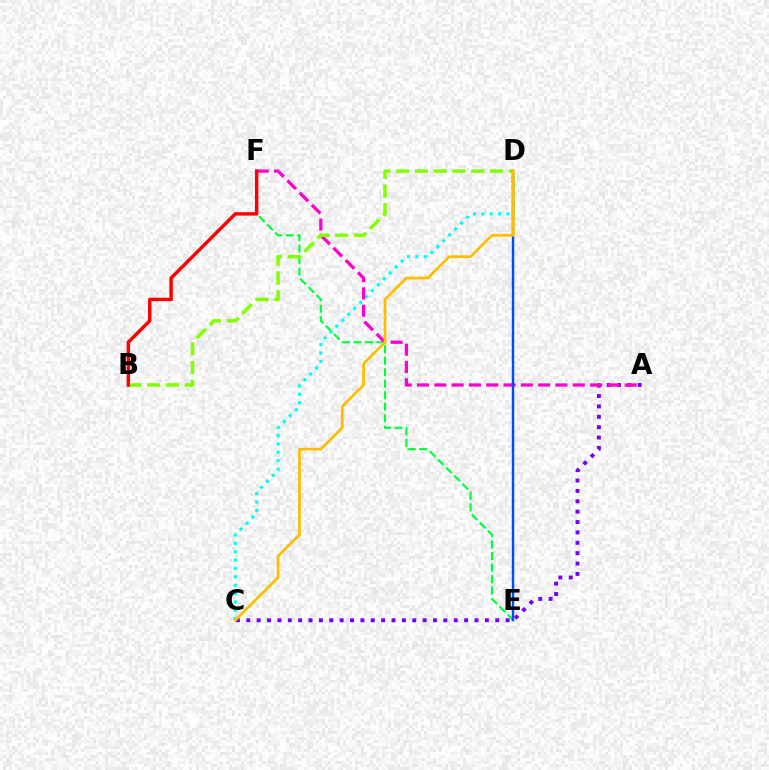{('E', 'F'): [{'color': '#00ff39', 'line_style': 'dashed', 'thickness': 1.56}], ('A', 'C'): [{'color': '#7200ff', 'line_style': 'dotted', 'thickness': 2.82}], ('C', 'D'): [{'color': '#00fff6', 'line_style': 'dotted', 'thickness': 2.27}, {'color': '#ffbd00', 'line_style': 'solid', 'thickness': 1.97}], ('A', 'F'): [{'color': '#ff00cf', 'line_style': 'dashed', 'thickness': 2.35}], ('B', 'D'): [{'color': '#84ff00', 'line_style': 'dashed', 'thickness': 2.55}], ('D', 'E'): [{'color': '#004bff', 'line_style': 'solid', 'thickness': 1.75}], ('B', 'F'): [{'color': '#ff0000', 'line_style': 'solid', 'thickness': 2.48}]}